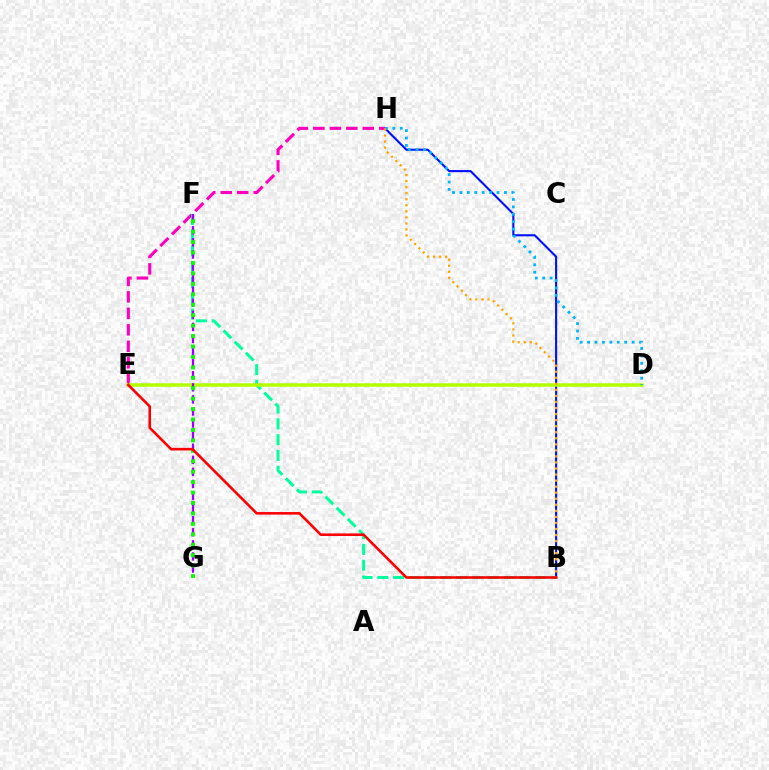{('B', 'H'): [{'color': '#0010ff', 'line_style': 'solid', 'thickness': 1.51}, {'color': '#ffa500', 'line_style': 'dotted', 'thickness': 1.64}], ('E', 'H'): [{'color': '#ff00bd', 'line_style': 'dashed', 'thickness': 2.24}], ('B', 'F'): [{'color': '#00ff9d', 'line_style': 'dashed', 'thickness': 2.14}], ('D', 'E'): [{'color': '#b3ff00', 'line_style': 'solid', 'thickness': 2.52}], ('F', 'G'): [{'color': '#9b00ff', 'line_style': 'dashed', 'thickness': 1.64}, {'color': '#08ff00', 'line_style': 'dotted', 'thickness': 2.84}], ('D', 'H'): [{'color': '#00b5ff', 'line_style': 'dotted', 'thickness': 2.02}], ('B', 'E'): [{'color': '#ff0000', 'line_style': 'solid', 'thickness': 1.87}]}